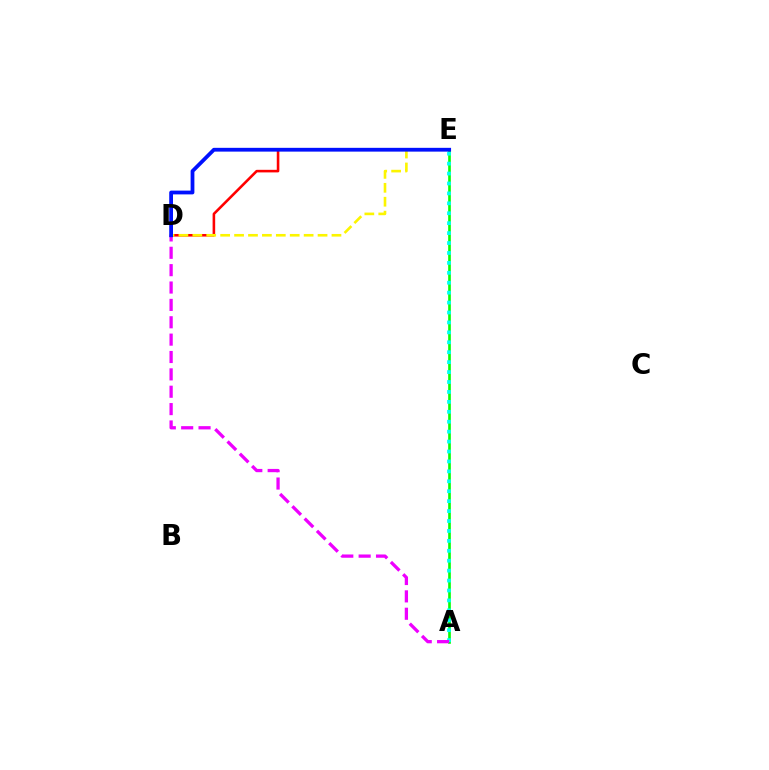{('D', 'E'): [{'color': '#ff0000', 'line_style': 'solid', 'thickness': 1.86}, {'color': '#fcf500', 'line_style': 'dashed', 'thickness': 1.89}, {'color': '#0010ff', 'line_style': 'solid', 'thickness': 2.72}], ('A', 'E'): [{'color': '#08ff00', 'line_style': 'solid', 'thickness': 1.91}, {'color': '#00fff6', 'line_style': 'dotted', 'thickness': 2.7}], ('A', 'D'): [{'color': '#ee00ff', 'line_style': 'dashed', 'thickness': 2.36}]}